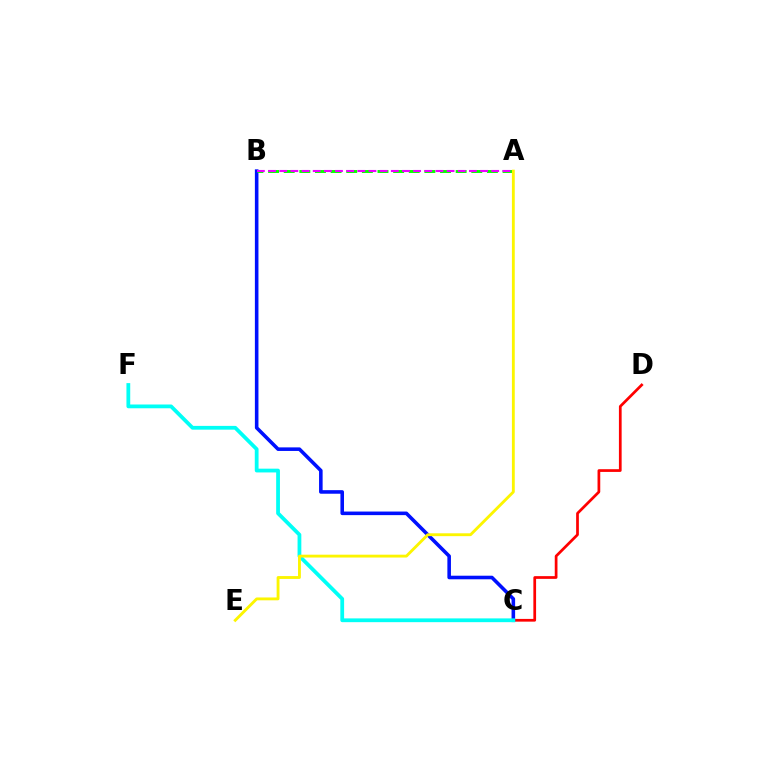{('C', 'D'): [{'color': '#ff0000', 'line_style': 'solid', 'thickness': 1.96}], ('B', 'C'): [{'color': '#0010ff', 'line_style': 'solid', 'thickness': 2.57}], ('C', 'F'): [{'color': '#00fff6', 'line_style': 'solid', 'thickness': 2.72}], ('A', 'B'): [{'color': '#08ff00', 'line_style': 'dashed', 'thickness': 2.12}, {'color': '#ee00ff', 'line_style': 'dashed', 'thickness': 1.52}], ('A', 'E'): [{'color': '#fcf500', 'line_style': 'solid', 'thickness': 2.05}]}